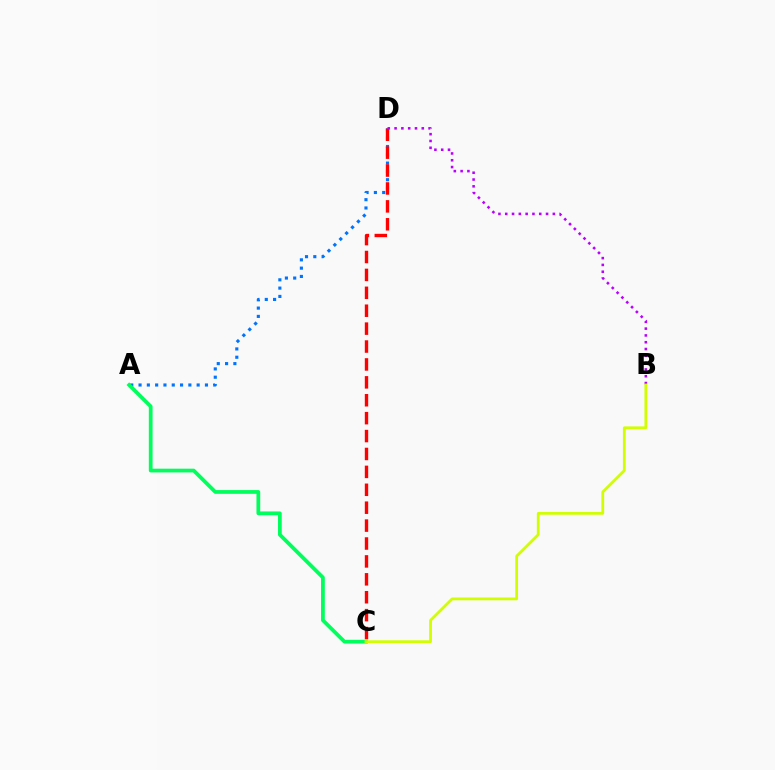{('A', 'D'): [{'color': '#0074ff', 'line_style': 'dotted', 'thickness': 2.26}], ('C', 'D'): [{'color': '#ff0000', 'line_style': 'dashed', 'thickness': 2.43}], ('A', 'C'): [{'color': '#00ff5c', 'line_style': 'solid', 'thickness': 2.7}], ('B', 'D'): [{'color': '#b900ff', 'line_style': 'dotted', 'thickness': 1.85}], ('B', 'C'): [{'color': '#d1ff00', 'line_style': 'solid', 'thickness': 2.0}]}